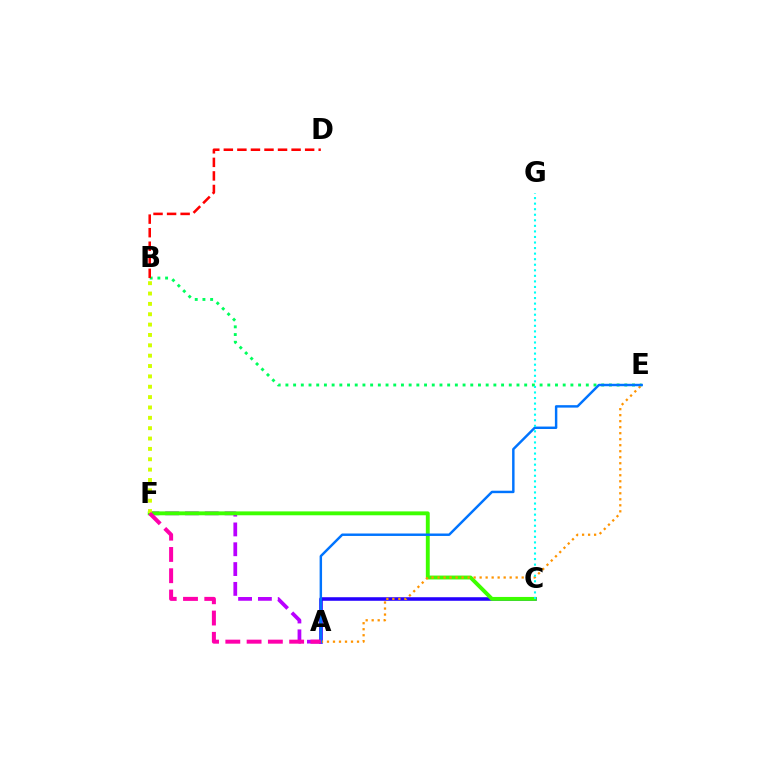{('A', 'F'): [{'color': '#b900ff', 'line_style': 'dashed', 'thickness': 2.69}, {'color': '#ff00ac', 'line_style': 'dashed', 'thickness': 2.89}], ('B', 'E'): [{'color': '#00ff5c', 'line_style': 'dotted', 'thickness': 2.09}], ('A', 'C'): [{'color': '#2500ff', 'line_style': 'solid', 'thickness': 2.56}], ('C', 'F'): [{'color': '#3dff00', 'line_style': 'solid', 'thickness': 2.8}], ('B', 'F'): [{'color': '#d1ff00', 'line_style': 'dotted', 'thickness': 2.81}], ('B', 'D'): [{'color': '#ff0000', 'line_style': 'dashed', 'thickness': 1.84}], ('A', 'E'): [{'color': '#ff9400', 'line_style': 'dotted', 'thickness': 1.63}, {'color': '#0074ff', 'line_style': 'solid', 'thickness': 1.77}], ('C', 'G'): [{'color': '#00fff6', 'line_style': 'dotted', 'thickness': 1.51}]}